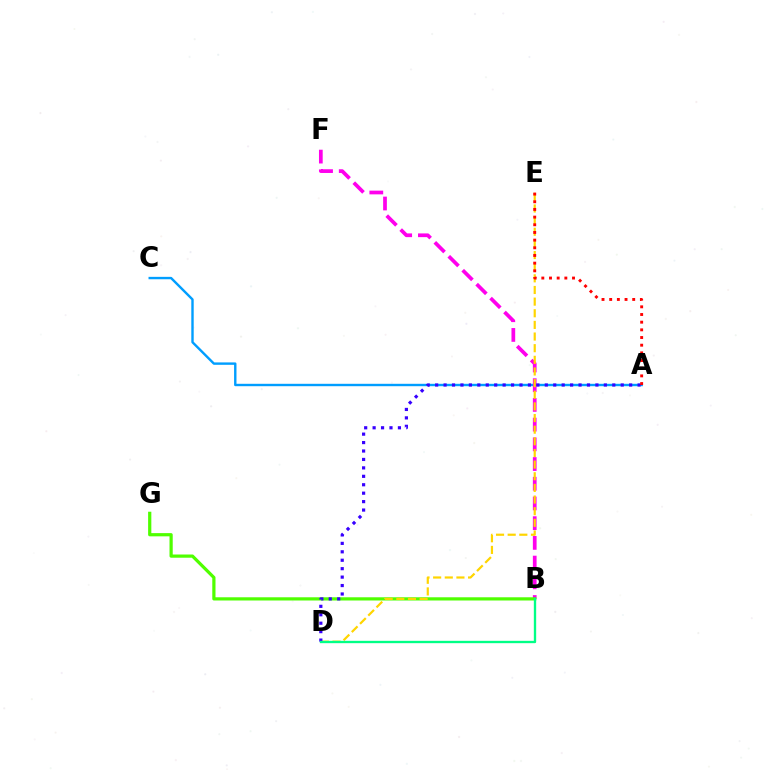{('A', 'C'): [{'color': '#009eff', 'line_style': 'solid', 'thickness': 1.73}], ('B', 'F'): [{'color': '#ff00ed', 'line_style': 'dashed', 'thickness': 2.68}], ('B', 'G'): [{'color': '#4fff00', 'line_style': 'solid', 'thickness': 2.32}], ('D', 'E'): [{'color': '#ffd500', 'line_style': 'dashed', 'thickness': 1.58}], ('A', 'D'): [{'color': '#3700ff', 'line_style': 'dotted', 'thickness': 2.29}], ('A', 'E'): [{'color': '#ff0000', 'line_style': 'dotted', 'thickness': 2.08}], ('B', 'D'): [{'color': '#00ff86', 'line_style': 'solid', 'thickness': 1.69}]}